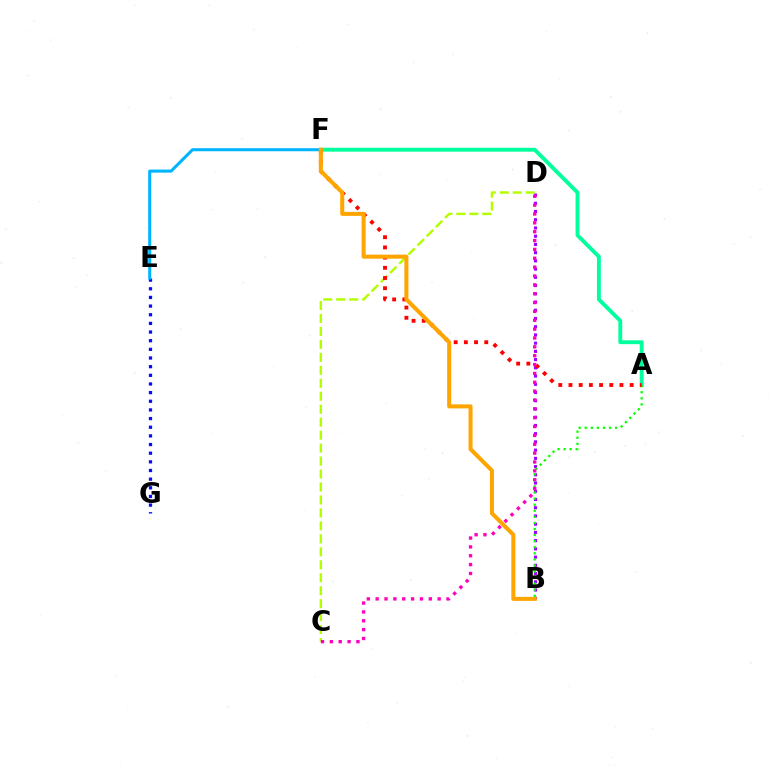{('B', 'D'): [{'color': '#9b00ff', 'line_style': 'dotted', 'thickness': 2.24}], ('E', 'G'): [{'color': '#0010ff', 'line_style': 'dotted', 'thickness': 2.35}], ('E', 'F'): [{'color': '#00b5ff', 'line_style': 'solid', 'thickness': 2.19}], ('A', 'F'): [{'color': '#00ff9d', 'line_style': 'solid', 'thickness': 2.79}, {'color': '#ff0000', 'line_style': 'dotted', 'thickness': 2.77}], ('C', 'D'): [{'color': '#b3ff00', 'line_style': 'dashed', 'thickness': 1.76}, {'color': '#ff00bd', 'line_style': 'dotted', 'thickness': 2.41}], ('A', 'B'): [{'color': '#08ff00', 'line_style': 'dotted', 'thickness': 1.65}], ('B', 'F'): [{'color': '#ffa500', 'line_style': 'solid', 'thickness': 2.9}]}